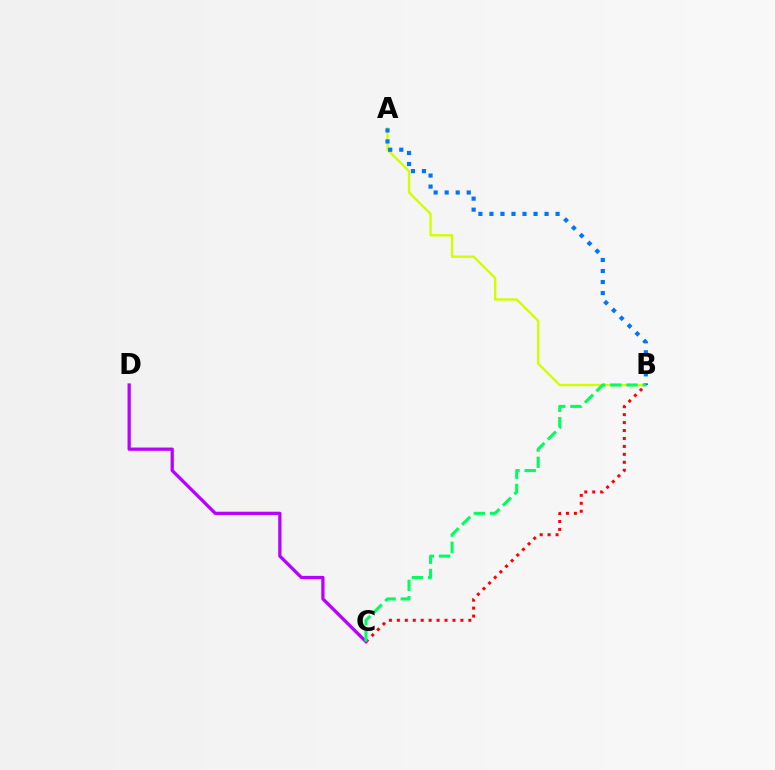{('C', 'D'): [{'color': '#b900ff', 'line_style': 'solid', 'thickness': 2.34}], ('A', 'B'): [{'color': '#d1ff00', 'line_style': 'solid', 'thickness': 1.71}, {'color': '#0074ff', 'line_style': 'dotted', 'thickness': 3.0}], ('B', 'C'): [{'color': '#ff0000', 'line_style': 'dotted', 'thickness': 2.16}, {'color': '#00ff5c', 'line_style': 'dashed', 'thickness': 2.2}]}